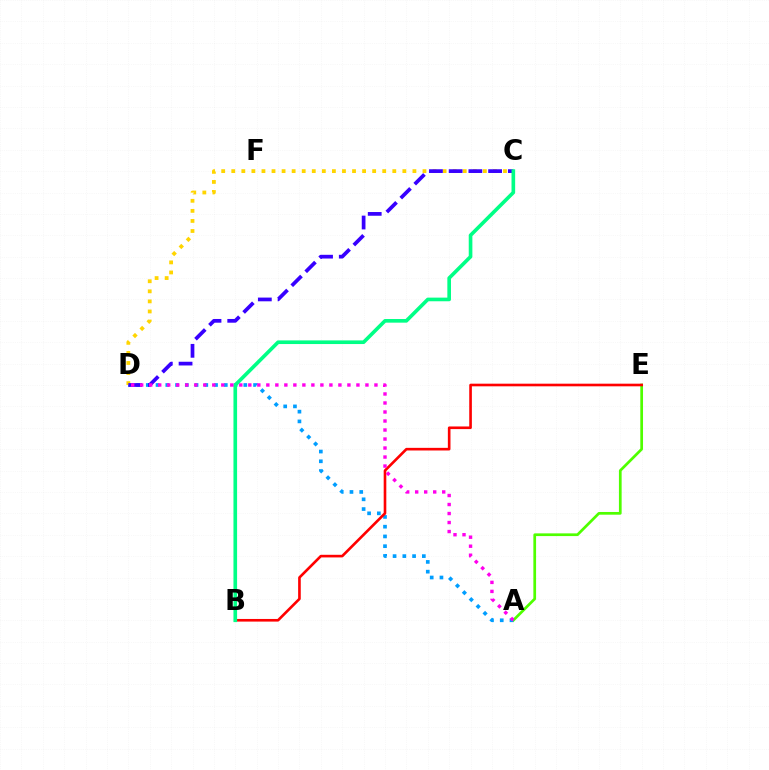{('A', 'E'): [{'color': '#4fff00', 'line_style': 'solid', 'thickness': 1.95}], ('A', 'D'): [{'color': '#009eff', 'line_style': 'dotted', 'thickness': 2.65}, {'color': '#ff00ed', 'line_style': 'dotted', 'thickness': 2.45}], ('C', 'D'): [{'color': '#ffd500', 'line_style': 'dotted', 'thickness': 2.73}, {'color': '#3700ff', 'line_style': 'dashed', 'thickness': 2.68}], ('B', 'E'): [{'color': '#ff0000', 'line_style': 'solid', 'thickness': 1.89}], ('B', 'C'): [{'color': '#00ff86', 'line_style': 'solid', 'thickness': 2.62}]}